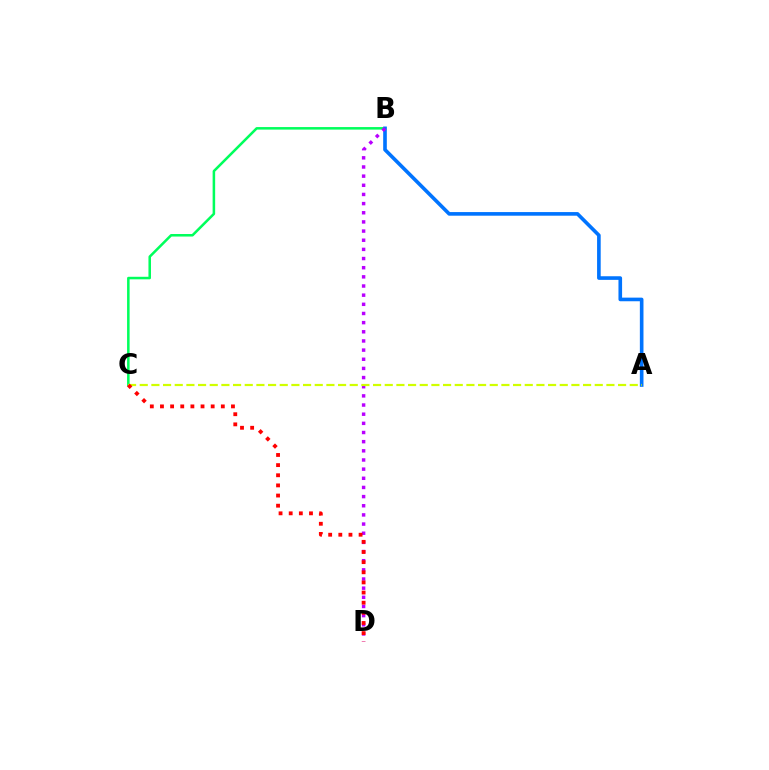{('B', 'C'): [{'color': '#00ff5c', 'line_style': 'solid', 'thickness': 1.83}], ('A', 'B'): [{'color': '#0074ff', 'line_style': 'solid', 'thickness': 2.61}], ('B', 'D'): [{'color': '#b900ff', 'line_style': 'dotted', 'thickness': 2.49}], ('A', 'C'): [{'color': '#d1ff00', 'line_style': 'dashed', 'thickness': 1.58}], ('C', 'D'): [{'color': '#ff0000', 'line_style': 'dotted', 'thickness': 2.76}]}